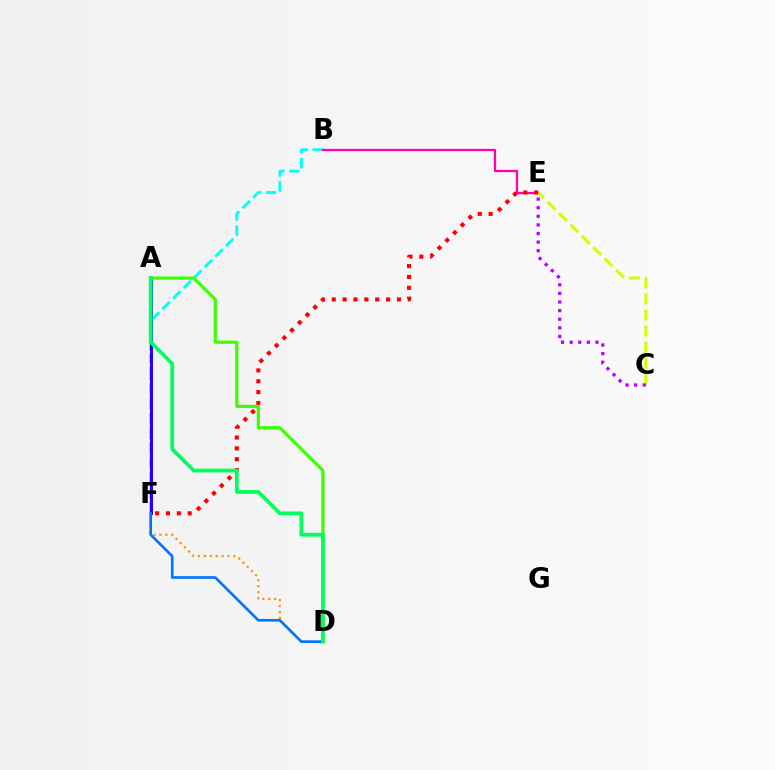{('B', 'F'): [{'color': '#00fff6', 'line_style': 'dashed', 'thickness': 2.03}], ('B', 'E'): [{'color': '#ff00ac', 'line_style': 'solid', 'thickness': 1.63}], ('C', 'E'): [{'color': '#d1ff00', 'line_style': 'dashed', 'thickness': 2.19}, {'color': '#b900ff', 'line_style': 'dotted', 'thickness': 2.34}], ('E', 'F'): [{'color': '#ff0000', 'line_style': 'dotted', 'thickness': 2.95}], ('A', 'D'): [{'color': '#ff9400', 'line_style': 'dotted', 'thickness': 1.61}, {'color': '#3dff00', 'line_style': 'solid', 'thickness': 2.3}, {'color': '#00ff5c', 'line_style': 'solid', 'thickness': 2.7}], ('A', 'F'): [{'color': '#2500ff', 'line_style': 'solid', 'thickness': 2.17}], ('D', 'F'): [{'color': '#0074ff', 'line_style': 'solid', 'thickness': 1.92}]}